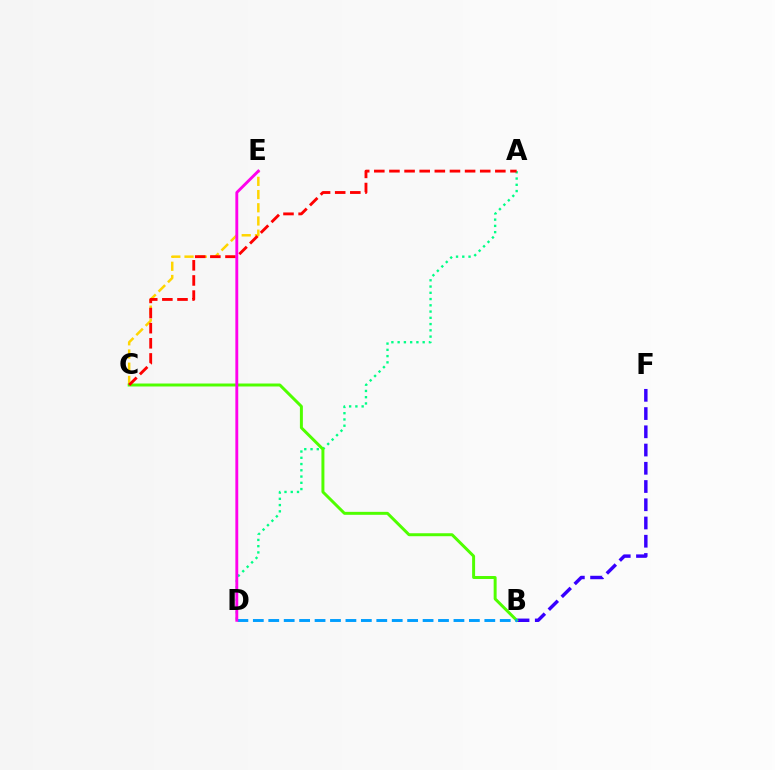{('C', 'E'): [{'color': '#ffd500', 'line_style': 'dashed', 'thickness': 1.79}], ('A', 'D'): [{'color': '#00ff86', 'line_style': 'dotted', 'thickness': 1.7}], ('B', 'F'): [{'color': '#3700ff', 'line_style': 'dashed', 'thickness': 2.48}], ('B', 'C'): [{'color': '#4fff00', 'line_style': 'solid', 'thickness': 2.14}], ('B', 'D'): [{'color': '#009eff', 'line_style': 'dashed', 'thickness': 2.1}], ('A', 'C'): [{'color': '#ff0000', 'line_style': 'dashed', 'thickness': 2.06}], ('D', 'E'): [{'color': '#ff00ed', 'line_style': 'solid', 'thickness': 2.07}]}